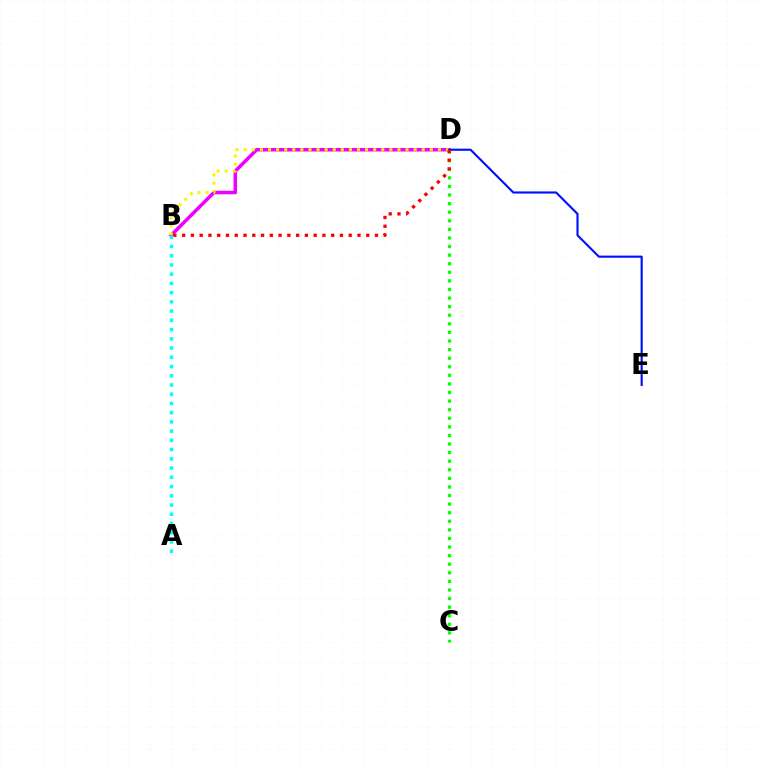{('B', 'D'): [{'color': '#ee00ff', 'line_style': 'solid', 'thickness': 2.55}, {'color': '#fcf500', 'line_style': 'dotted', 'thickness': 2.2}, {'color': '#ff0000', 'line_style': 'dotted', 'thickness': 2.38}], ('C', 'D'): [{'color': '#08ff00', 'line_style': 'dotted', 'thickness': 2.33}], ('D', 'E'): [{'color': '#0010ff', 'line_style': 'solid', 'thickness': 1.54}], ('A', 'B'): [{'color': '#00fff6', 'line_style': 'dotted', 'thickness': 2.51}]}